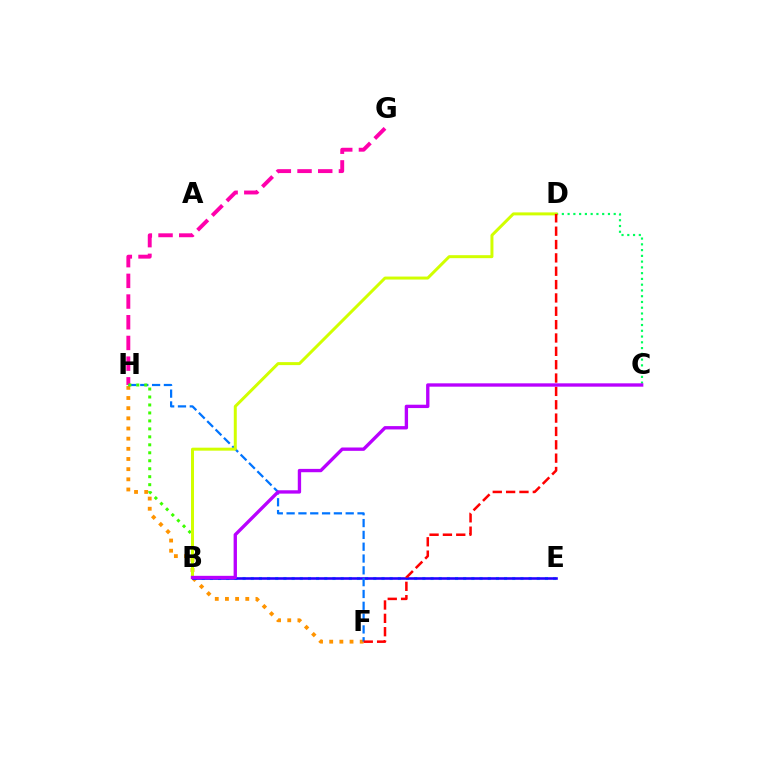{('G', 'H'): [{'color': '#ff00ac', 'line_style': 'dashed', 'thickness': 2.81}], ('F', 'H'): [{'color': '#ff9400', 'line_style': 'dotted', 'thickness': 2.76}, {'color': '#0074ff', 'line_style': 'dashed', 'thickness': 1.61}], ('C', 'D'): [{'color': '#00ff5c', 'line_style': 'dotted', 'thickness': 1.57}], ('B', 'E'): [{'color': '#00fff6', 'line_style': 'dotted', 'thickness': 2.22}, {'color': '#2500ff', 'line_style': 'solid', 'thickness': 1.86}], ('B', 'H'): [{'color': '#3dff00', 'line_style': 'dotted', 'thickness': 2.17}], ('B', 'D'): [{'color': '#d1ff00', 'line_style': 'solid', 'thickness': 2.15}], ('D', 'F'): [{'color': '#ff0000', 'line_style': 'dashed', 'thickness': 1.81}], ('B', 'C'): [{'color': '#b900ff', 'line_style': 'solid', 'thickness': 2.41}]}